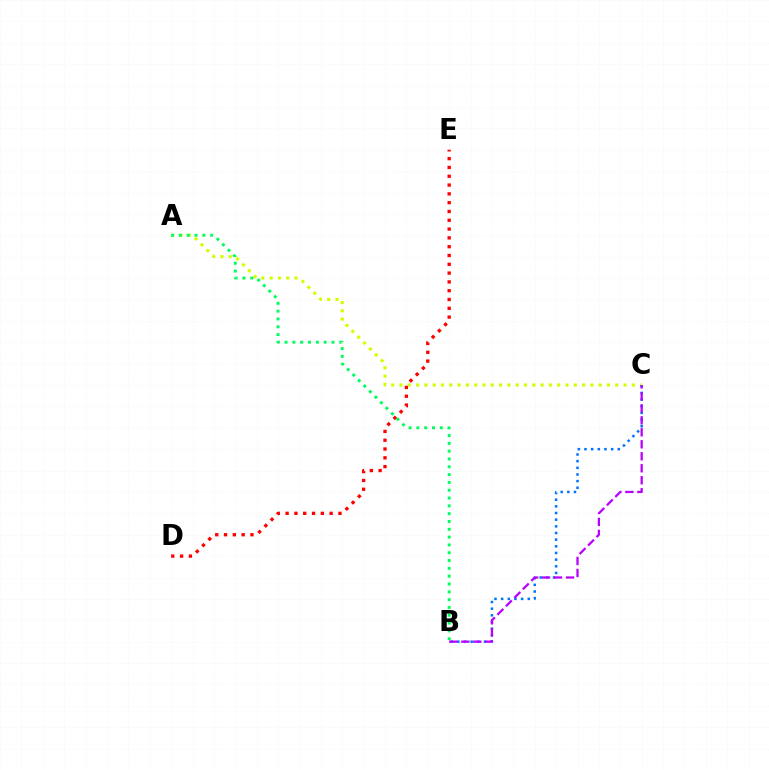{('A', 'C'): [{'color': '#d1ff00', 'line_style': 'dotted', 'thickness': 2.25}], ('D', 'E'): [{'color': '#ff0000', 'line_style': 'dotted', 'thickness': 2.39}], ('B', 'C'): [{'color': '#0074ff', 'line_style': 'dotted', 'thickness': 1.81}, {'color': '#b900ff', 'line_style': 'dashed', 'thickness': 1.63}], ('A', 'B'): [{'color': '#00ff5c', 'line_style': 'dotted', 'thickness': 2.12}]}